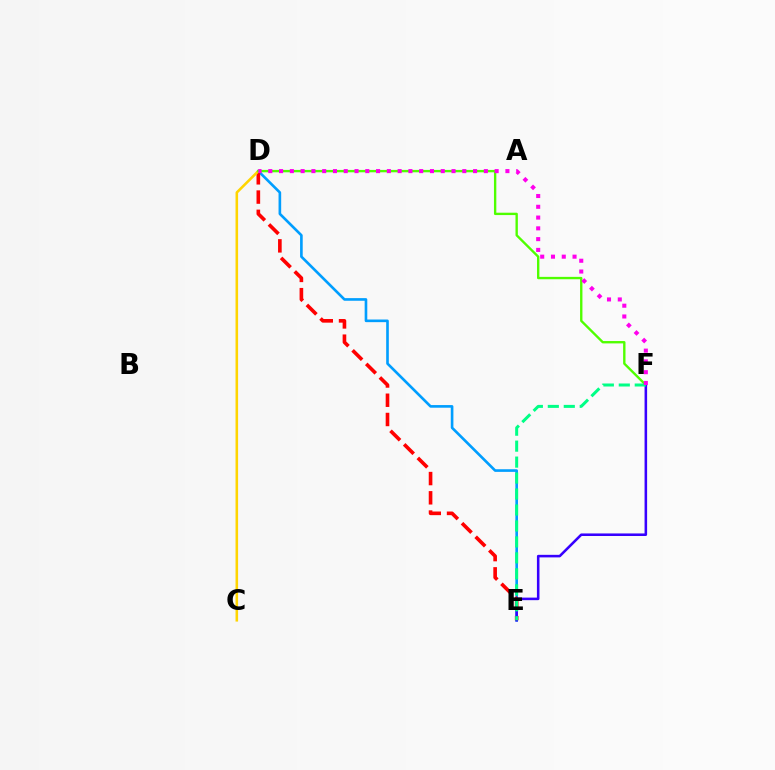{('D', 'E'): [{'color': '#009eff', 'line_style': 'solid', 'thickness': 1.9}, {'color': '#ff0000', 'line_style': 'dashed', 'thickness': 2.61}], ('C', 'D'): [{'color': '#ffd500', 'line_style': 'solid', 'thickness': 1.85}], ('D', 'F'): [{'color': '#4fff00', 'line_style': 'solid', 'thickness': 1.7}, {'color': '#ff00ed', 'line_style': 'dotted', 'thickness': 2.93}], ('E', 'F'): [{'color': '#3700ff', 'line_style': 'solid', 'thickness': 1.84}, {'color': '#00ff86', 'line_style': 'dashed', 'thickness': 2.17}]}